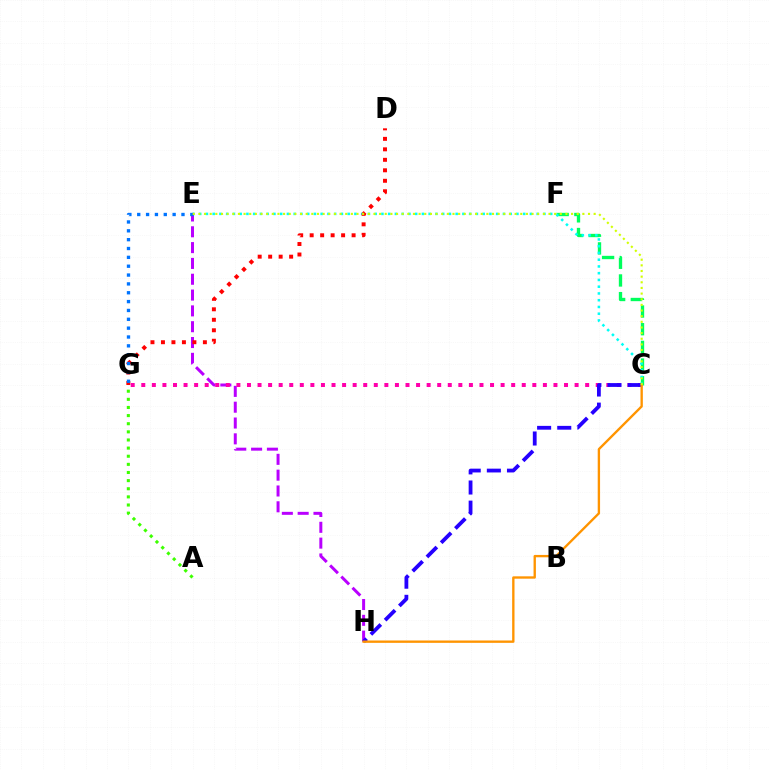{('E', 'H'): [{'color': '#b900ff', 'line_style': 'dashed', 'thickness': 2.15}], ('C', 'F'): [{'color': '#00ff5c', 'line_style': 'dashed', 'thickness': 2.4}], ('C', 'E'): [{'color': '#00fff6', 'line_style': 'dotted', 'thickness': 1.83}, {'color': '#d1ff00', 'line_style': 'dotted', 'thickness': 1.53}], ('D', 'G'): [{'color': '#ff0000', 'line_style': 'dotted', 'thickness': 2.85}], ('A', 'G'): [{'color': '#3dff00', 'line_style': 'dotted', 'thickness': 2.21}], ('C', 'G'): [{'color': '#ff00ac', 'line_style': 'dotted', 'thickness': 2.87}], ('C', 'H'): [{'color': '#2500ff', 'line_style': 'dashed', 'thickness': 2.73}, {'color': '#ff9400', 'line_style': 'solid', 'thickness': 1.69}], ('E', 'G'): [{'color': '#0074ff', 'line_style': 'dotted', 'thickness': 2.4}]}